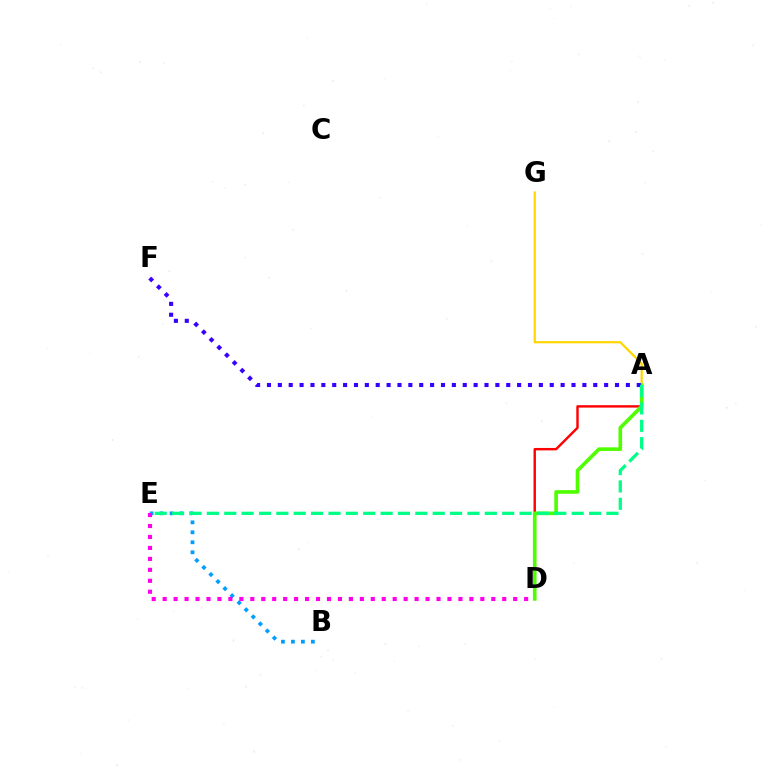{('B', 'E'): [{'color': '#009eff', 'line_style': 'dotted', 'thickness': 2.71}], ('A', 'D'): [{'color': '#ff0000', 'line_style': 'solid', 'thickness': 1.74}, {'color': '#4fff00', 'line_style': 'solid', 'thickness': 2.62}], ('A', 'G'): [{'color': '#ffd500', 'line_style': 'solid', 'thickness': 1.59}], ('A', 'F'): [{'color': '#3700ff', 'line_style': 'dotted', 'thickness': 2.96}], ('A', 'E'): [{'color': '#00ff86', 'line_style': 'dashed', 'thickness': 2.36}], ('D', 'E'): [{'color': '#ff00ed', 'line_style': 'dotted', 'thickness': 2.98}]}